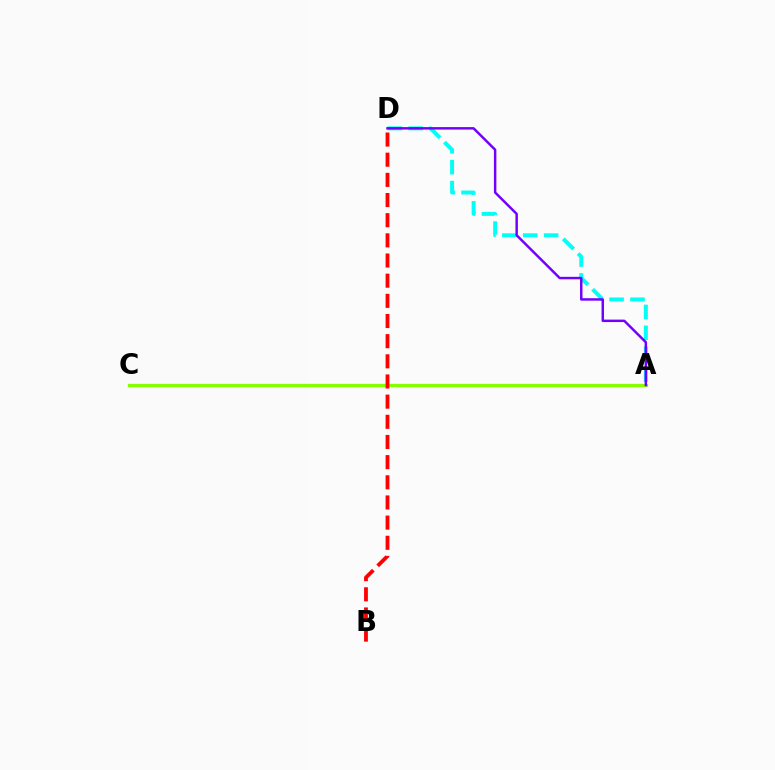{('A', 'D'): [{'color': '#00fff6', 'line_style': 'dashed', 'thickness': 2.84}, {'color': '#7200ff', 'line_style': 'solid', 'thickness': 1.78}], ('A', 'C'): [{'color': '#84ff00', 'line_style': 'solid', 'thickness': 2.37}], ('B', 'D'): [{'color': '#ff0000', 'line_style': 'dashed', 'thickness': 2.74}]}